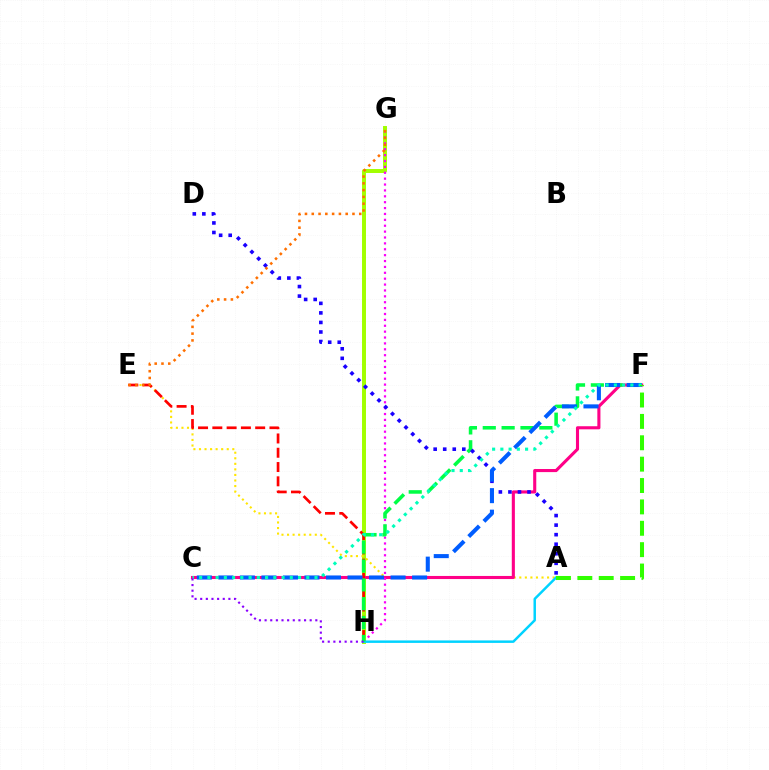{('G', 'H'): [{'color': '#a2ff00', 'line_style': 'solid', 'thickness': 2.85}, {'color': '#fa00f9', 'line_style': 'dotted', 'thickness': 1.6}], ('A', 'E'): [{'color': '#ffe600', 'line_style': 'dotted', 'thickness': 1.51}], ('C', 'F'): [{'color': '#ff0088', 'line_style': 'solid', 'thickness': 2.23}, {'color': '#005dff', 'line_style': 'dashed', 'thickness': 2.92}, {'color': '#00ffbb', 'line_style': 'dotted', 'thickness': 2.24}], ('E', 'H'): [{'color': '#ff0000', 'line_style': 'dashed', 'thickness': 1.94}], ('A', 'H'): [{'color': '#00d3ff', 'line_style': 'solid', 'thickness': 1.78}], ('F', 'H'): [{'color': '#00ff45', 'line_style': 'dashed', 'thickness': 2.56}], ('A', 'D'): [{'color': '#1900ff', 'line_style': 'dotted', 'thickness': 2.59}], ('A', 'F'): [{'color': '#31ff00', 'line_style': 'dashed', 'thickness': 2.9}], ('C', 'H'): [{'color': '#8a00ff', 'line_style': 'dotted', 'thickness': 1.53}], ('E', 'G'): [{'color': '#ff7000', 'line_style': 'dotted', 'thickness': 1.84}]}